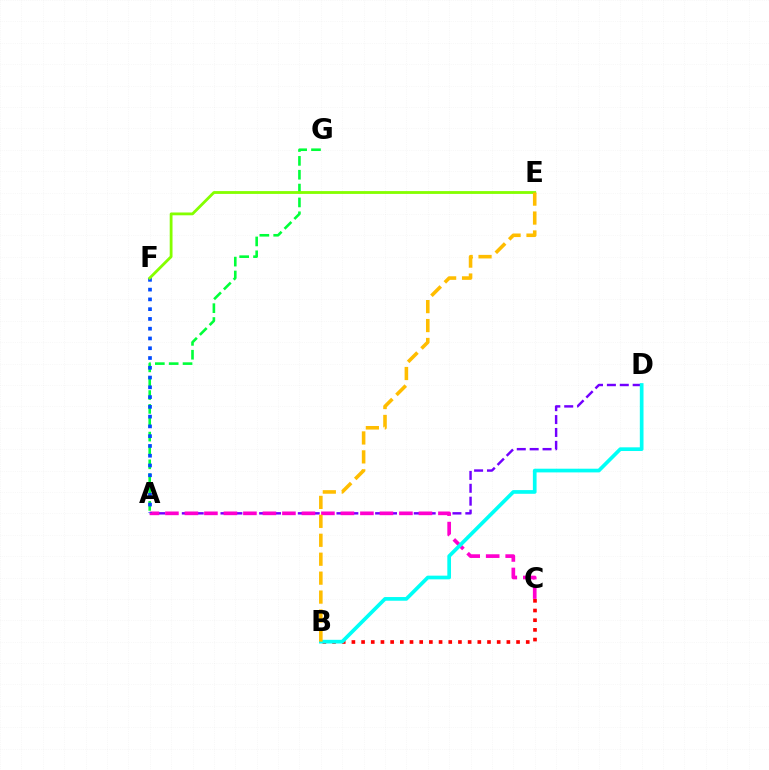{('A', 'G'): [{'color': '#00ff39', 'line_style': 'dashed', 'thickness': 1.88}], ('B', 'C'): [{'color': '#ff0000', 'line_style': 'dotted', 'thickness': 2.63}], ('A', 'D'): [{'color': '#7200ff', 'line_style': 'dashed', 'thickness': 1.75}], ('A', 'C'): [{'color': '#ff00cf', 'line_style': 'dashed', 'thickness': 2.65}], ('A', 'F'): [{'color': '#004bff', 'line_style': 'dotted', 'thickness': 2.65}], ('E', 'F'): [{'color': '#84ff00', 'line_style': 'solid', 'thickness': 2.02}], ('B', 'D'): [{'color': '#00fff6', 'line_style': 'solid', 'thickness': 2.66}], ('B', 'E'): [{'color': '#ffbd00', 'line_style': 'dashed', 'thickness': 2.57}]}